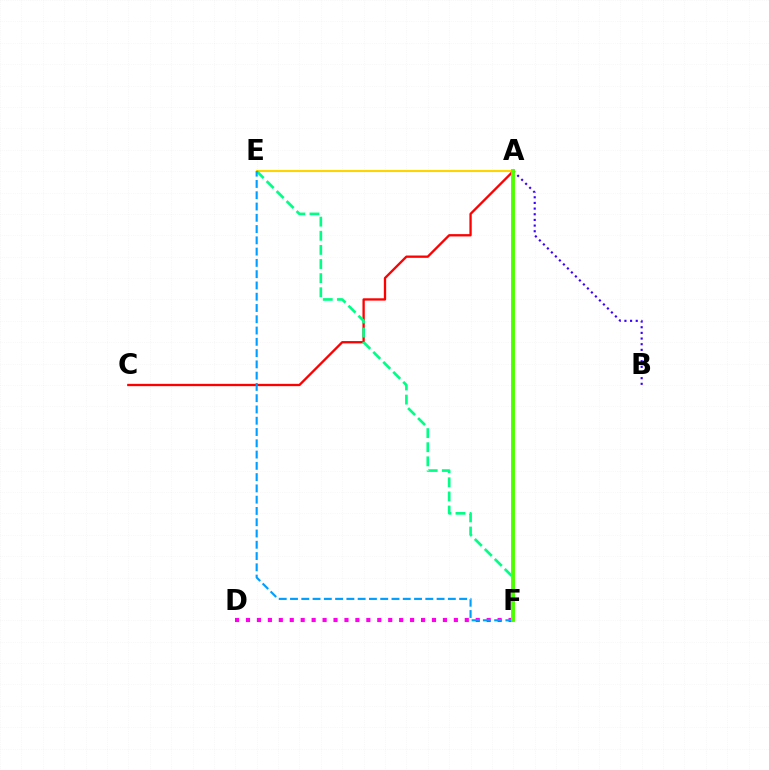{('A', 'E'): [{'color': '#ffd500', 'line_style': 'solid', 'thickness': 1.5}], ('D', 'F'): [{'color': '#ff00ed', 'line_style': 'dotted', 'thickness': 2.97}], ('A', 'C'): [{'color': '#ff0000', 'line_style': 'solid', 'thickness': 1.67}], ('E', 'F'): [{'color': '#00ff86', 'line_style': 'dashed', 'thickness': 1.92}, {'color': '#009eff', 'line_style': 'dashed', 'thickness': 1.53}], ('A', 'B'): [{'color': '#3700ff', 'line_style': 'dotted', 'thickness': 1.54}], ('A', 'F'): [{'color': '#4fff00', 'line_style': 'solid', 'thickness': 2.79}]}